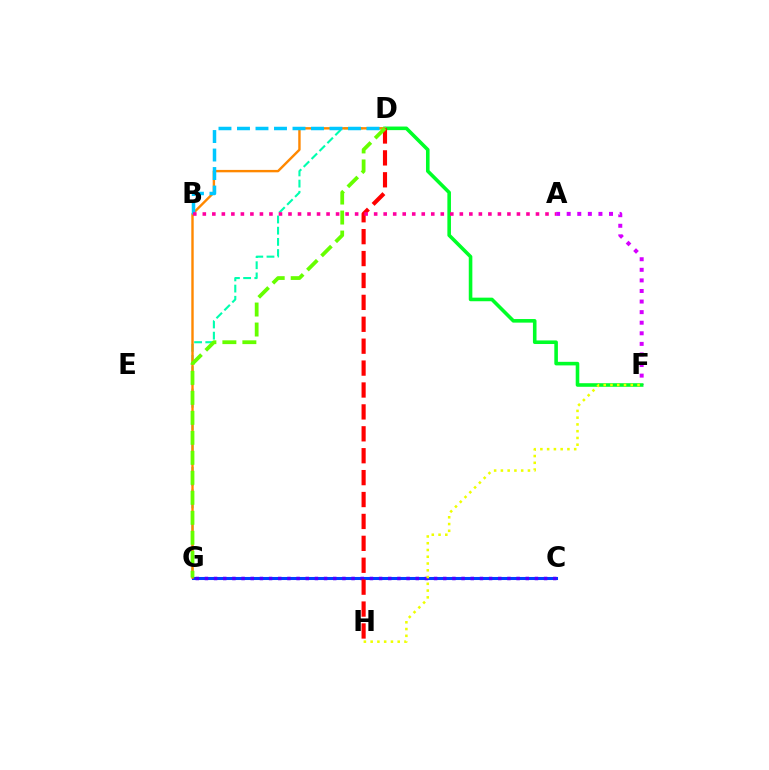{('A', 'F'): [{'color': '#d600ff', 'line_style': 'dotted', 'thickness': 2.87}], ('C', 'G'): [{'color': '#003fff', 'line_style': 'solid', 'thickness': 2.2}, {'color': '#4f00ff', 'line_style': 'dotted', 'thickness': 2.49}], ('D', 'G'): [{'color': '#00ffaf', 'line_style': 'dashed', 'thickness': 1.52}, {'color': '#ff8800', 'line_style': 'solid', 'thickness': 1.73}, {'color': '#66ff00', 'line_style': 'dashed', 'thickness': 2.72}], ('D', 'F'): [{'color': '#00ff27', 'line_style': 'solid', 'thickness': 2.58}], ('F', 'H'): [{'color': '#eeff00', 'line_style': 'dotted', 'thickness': 1.84}], ('B', 'D'): [{'color': '#00c7ff', 'line_style': 'dashed', 'thickness': 2.51}], ('D', 'H'): [{'color': '#ff0000', 'line_style': 'dashed', 'thickness': 2.98}], ('A', 'B'): [{'color': '#ff00a0', 'line_style': 'dotted', 'thickness': 2.59}]}